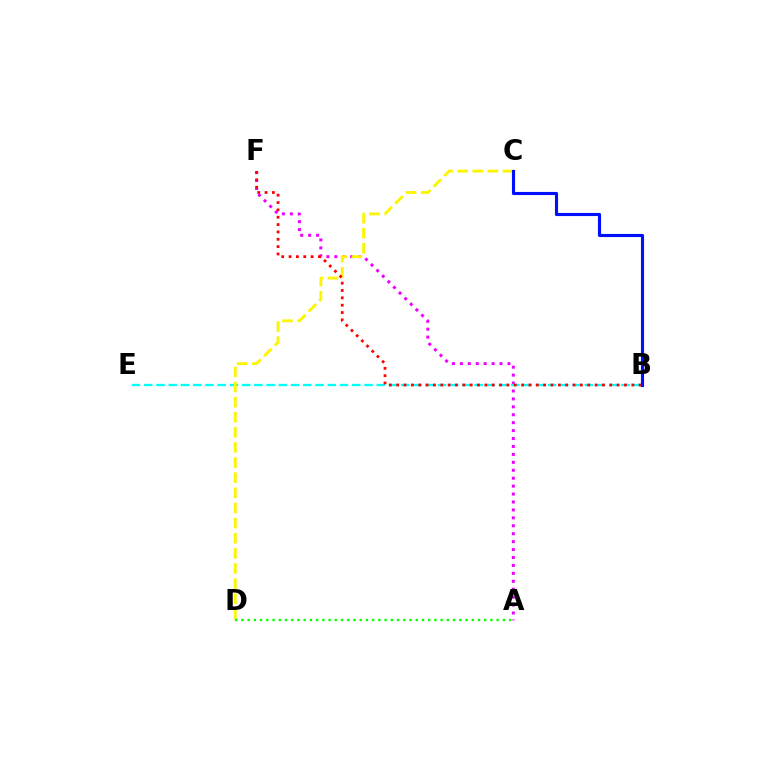{('A', 'F'): [{'color': '#ee00ff', 'line_style': 'dotted', 'thickness': 2.15}], ('B', 'E'): [{'color': '#00fff6', 'line_style': 'dashed', 'thickness': 1.66}], ('C', 'D'): [{'color': '#fcf500', 'line_style': 'dashed', 'thickness': 2.05}], ('B', 'F'): [{'color': '#ff0000', 'line_style': 'dotted', 'thickness': 2.0}], ('B', 'C'): [{'color': '#0010ff', 'line_style': 'solid', 'thickness': 2.24}], ('A', 'D'): [{'color': '#08ff00', 'line_style': 'dotted', 'thickness': 1.69}]}